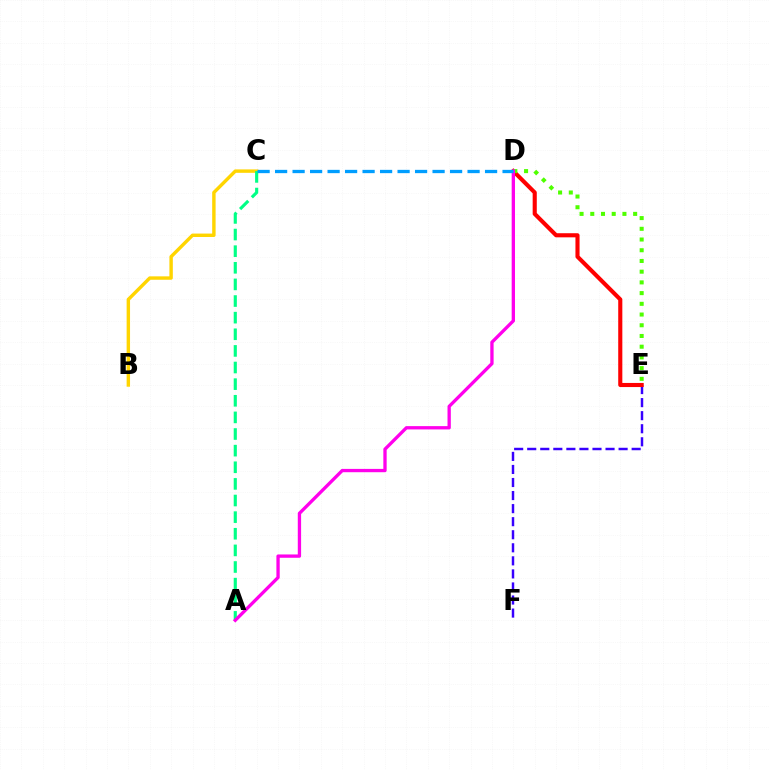{('E', 'F'): [{'color': '#3700ff', 'line_style': 'dashed', 'thickness': 1.77}], ('D', 'E'): [{'color': '#ff0000', 'line_style': 'solid', 'thickness': 2.96}, {'color': '#4fff00', 'line_style': 'dotted', 'thickness': 2.91}], ('B', 'C'): [{'color': '#ffd500', 'line_style': 'solid', 'thickness': 2.46}], ('A', 'C'): [{'color': '#00ff86', 'line_style': 'dashed', 'thickness': 2.26}], ('A', 'D'): [{'color': '#ff00ed', 'line_style': 'solid', 'thickness': 2.39}], ('C', 'D'): [{'color': '#009eff', 'line_style': 'dashed', 'thickness': 2.38}]}